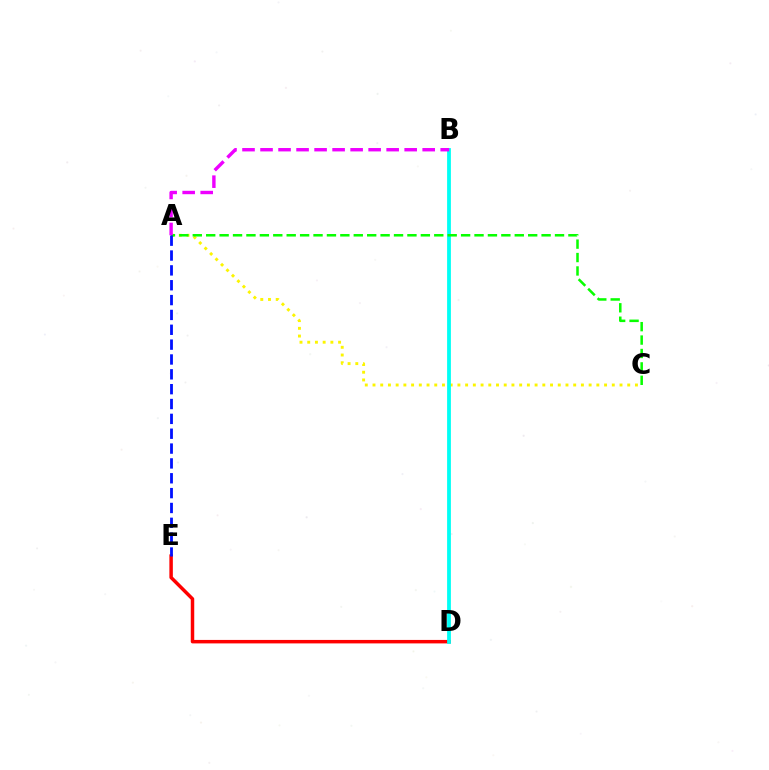{('A', 'C'): [{'color': '#fcf500', 'line_style': 'dotted', 'thickness': 2.1}, {'color': '#08ff00', 'line_style': 'dashed', 'thickness': 1.82}], ('D', 'E'): [{'color': '#ff0000', 'line_style': 'solid', 'thickness': 2.5}], ('B', 'D'): [{'color': '#00fff6', 'line_style': 'solid', 'thickness': 2.73}], ('A', 'B'): [{'color': '#ee00ff', 'line_style': 'dashed', 'thickness': 2.45}], ('A', 'E'): [{'color': '#0010ff', 'line_style': 'dashed', 'thickness': 2.02}]}